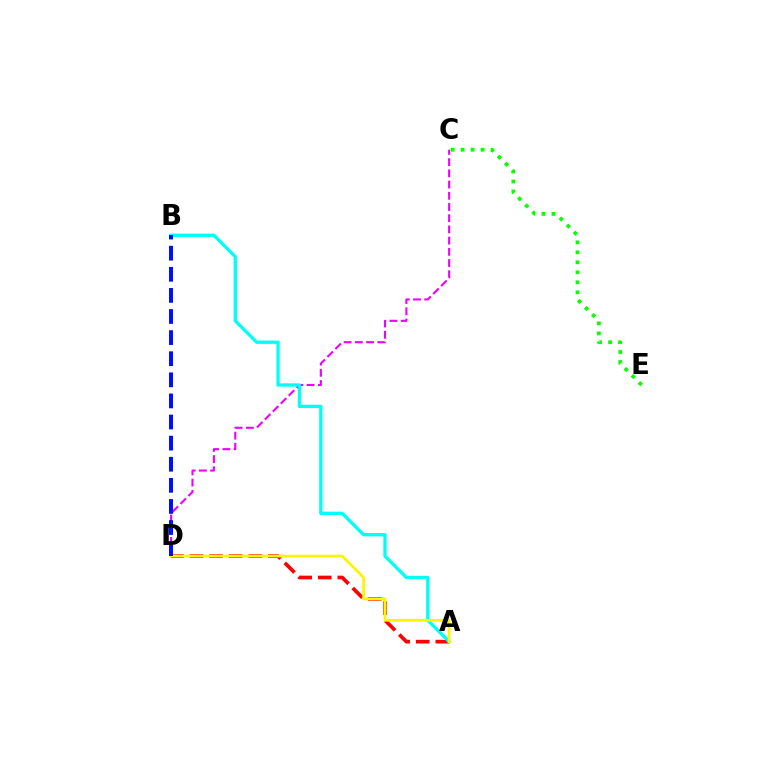{('A', 'D'): [{'color': '#ff0000', 'line_style': 'dashed', 'thickness': 2.66}, {'color': '#fcf500', 'line_style': 'solid', 'thickness': 2.0}], ('C', 'D'): [{'color': '#ee00ff', 'line_style': 'dashed', 'thickness': 1.52}], ('A', 'B'): [{'color': '#00fff6', 'line_style': 'solid', 'thickness': 2.37}], ('C', 'E'): [{'color': '#08ff00', 'line_style': 'dotted', 'thickness': 2.72}], ('B', 'D'): [{'color': '#0010ff', 'line_style': 'dashed', 'thickness': 2.87}]}